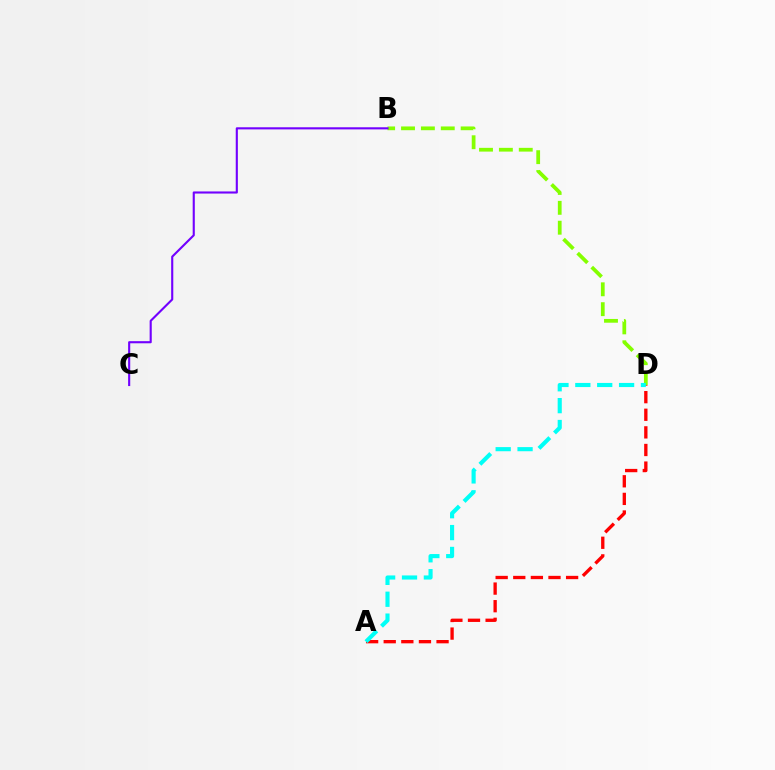{('B', 'D'): [{'color': '#84ff00', 'line_style': 'dashed', 'thickness': 2.7}], ('A', 'D'): [{'color': '#ff0000', 'line_style': 'dashed', 'thickness': 2.39}, {'color': '#00fff6', 'line_style': 'dashed', 'thickness': 2.97}], ('B', 'C'): [{'color': '#7200ff', 'line_style': 'solid', 'thickness': 1.52}]}